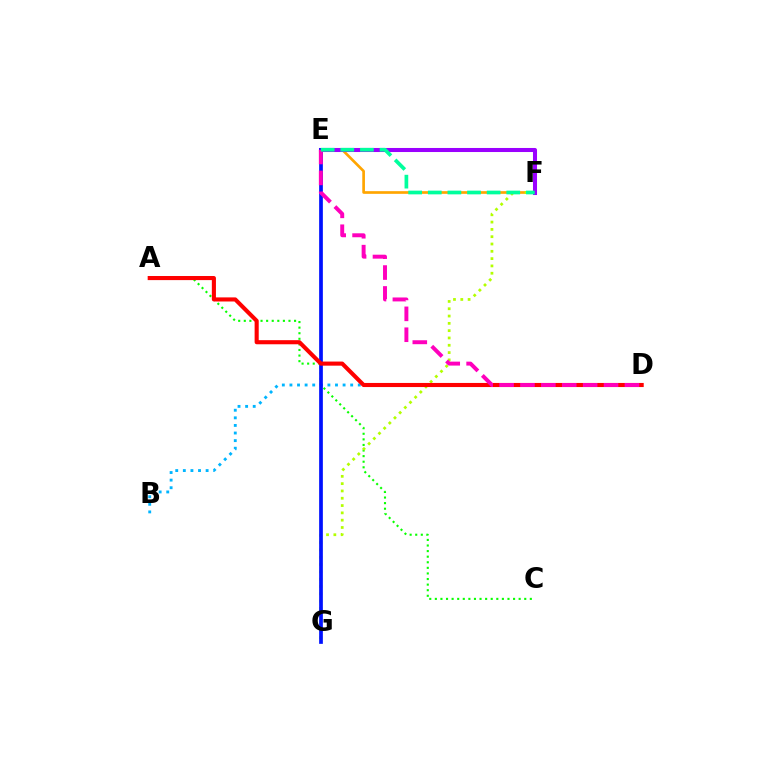{('A', 'C'): [{'color': '#08ff00', 'line_style': 'dotted', 'thickness': 1.52}], ('E', 'F'): [{'color': '#ffa500', 'line_style': 'solid', 'thickness': 1.93}, {'color': '#9b00ff', 'line_style': 'solid', 'thickness': 2.92}, {'color': '#00ff9d', 'line_style': 'dashed', 'thickness': 2.67}], ('F', 'G'): [{'color': '#b3ff00', 'line_style': 'dotted', 'thickness': 1.99}], ('B', 'D'): [{'color': '#00b5ff', 'line_style': 'dotted', 'thickness': 2.06}], ('E', 'G'): [{'color': '#0010ff', 'line_style': 'solid', 'thickness': 2.67}], ('A', 'D'): [{'color': '#ff0000', 'line_style': 'solid', 'thickness': 2.95}], ('D', 'E'): [{'color': '#ff00bd', 'line_style': 'dashed', 'thickness': 2.84}]}